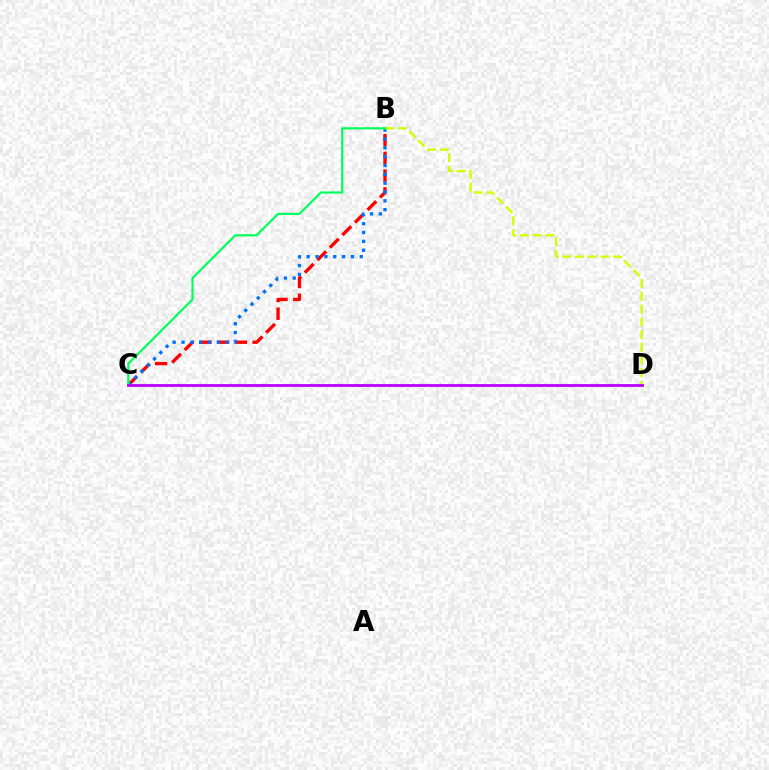{('B', 'C'): [{'color': '#ff0000', 'line_style': 'dashed', 'thickness': 2.41}, {'color': '#0074ff', 'line_style': 'dotted', 'thickness': 2.4}, {'color': '#00ff5c', 'line_style': 'solid', 'thickness': 1.58}], ('B', 'D'): [{'color': '#d1ff00', 'line_style': 'dashed', 'thickness': 1.73}], ('C', 'D'): [{'color': '#b900ff', 'line_style': 'solid', 'thickness': 2.03}]}